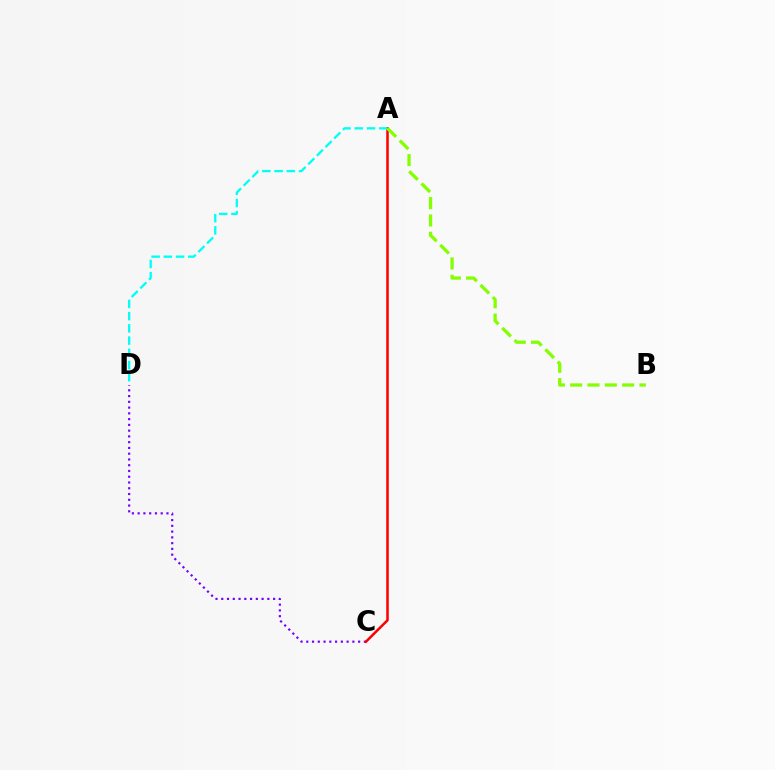{('C', 'D'): [{'color': '#7200ff', 'line_style': 'dotted', 'thickness': 1.57}], ('A', 'C'): [{'color': '#ff0000', 'line_style': 'solid', 'thickness': 1.82}], ('A', 'D'): [{'color': '#00fff6', 'line_style': 'dashed', 'thickness': 1.66}], ('A', 'B'): [{'color': '#84ff00', 'line_style': 'dashed', 'thickness': 2.35}]}